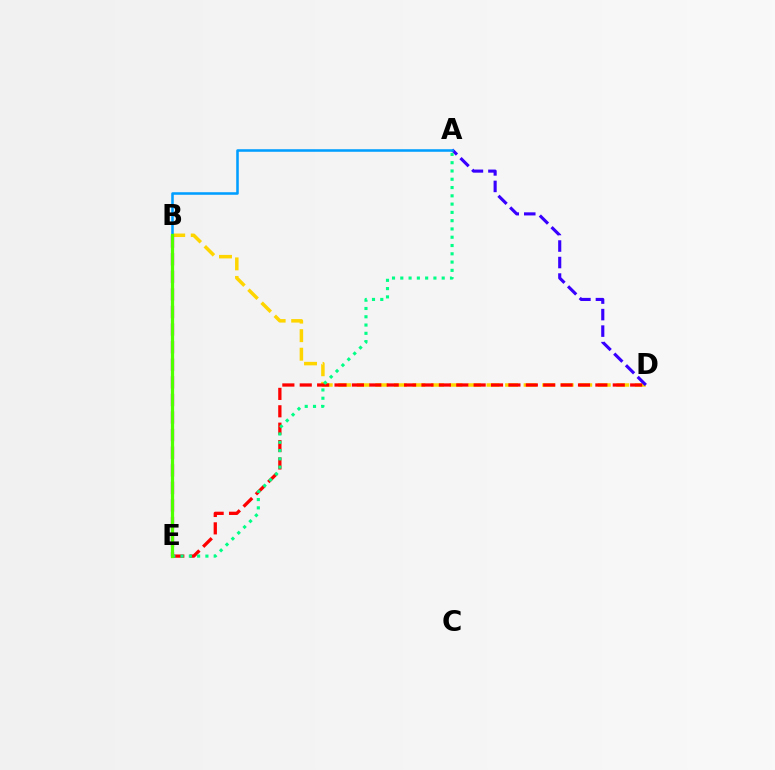{('B', 'D'): [{'color': '#ffd500', 'line_style': 'dashed', 'thickness': 2.52}], ('D', 'E'): [{'color': '#ff0000', 'line_style': 'dashed', 'thickness': 2.36}], ('A', 'D'): [{'color': '#3700ff', 'line_style': 'dashed', 'thickness': 2.24}], ('A', 'B'): [{'color': '#009eff', 'line_style': 'solid', 'thickness': 1.84}], ('A', 'E'): [{'color': '#00ff86', 'line_style': 'dotted', 'thickness': 2.25}], ('B', 'E'): [{'color': '#ff00ed', 'line_style': 'dashed', 'thickness': 2.39}, {'color': '#4fff00', 'line_style': 'solid', 'thickness': 2.34}]}